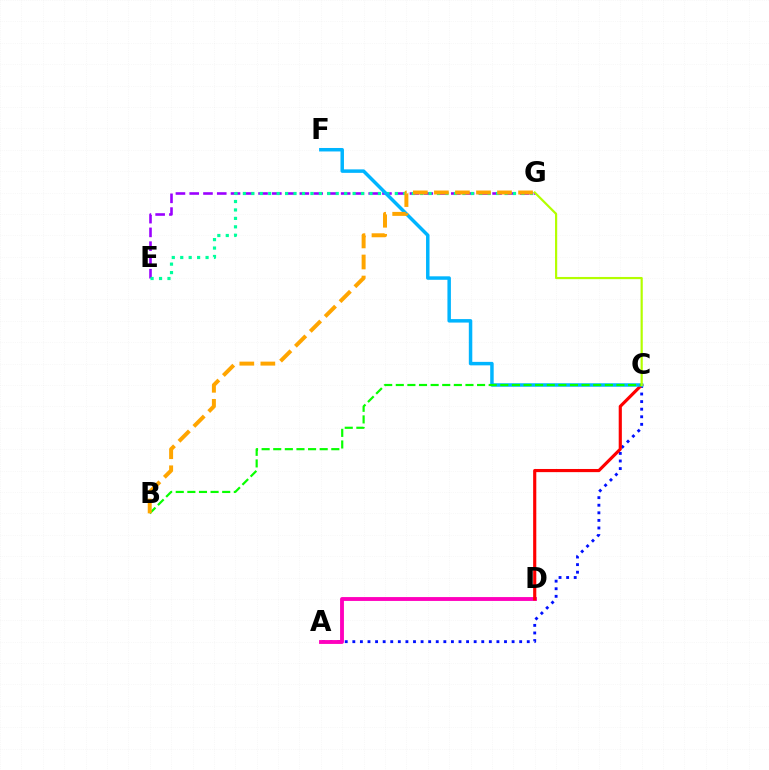{('A', 'C'): [{'color': '#0010ff', 'line_style': 'dotted', 'thickness': 2.06}], ('E', 'G'): [{'color': '#9b00ff', 'line_style': 'dashed', 'thickness': 1.87}, {'color': '#00ff9d', 'line_style': 'dotted', 'thickness': 2.29}], ('A', 'D'): [{'color': '#ff00bd', 'line_style': 'solid', 'thickness': 2.78}], ('C', 'D'): [{'color': '#ff0000', 'line_style': 'solid', 'thickness': 2.27}], ('C', 'F'): [{'color': '#00b5ff', 'line_style': 'solid', 'thickness': 2.5}], ('B', 'C'): [{'color': '#08ff00', 'line_style': 'dashed', 'thickness': 1.58}], ('B', 'G'): [{'color': '#ffa500', 'line_style': 'dashed', 'thickness': 2.86}], ('C', 'G'): [{'color': '#b3ff00', 'line_style': 'solid', 'thickness': 1.58}]}